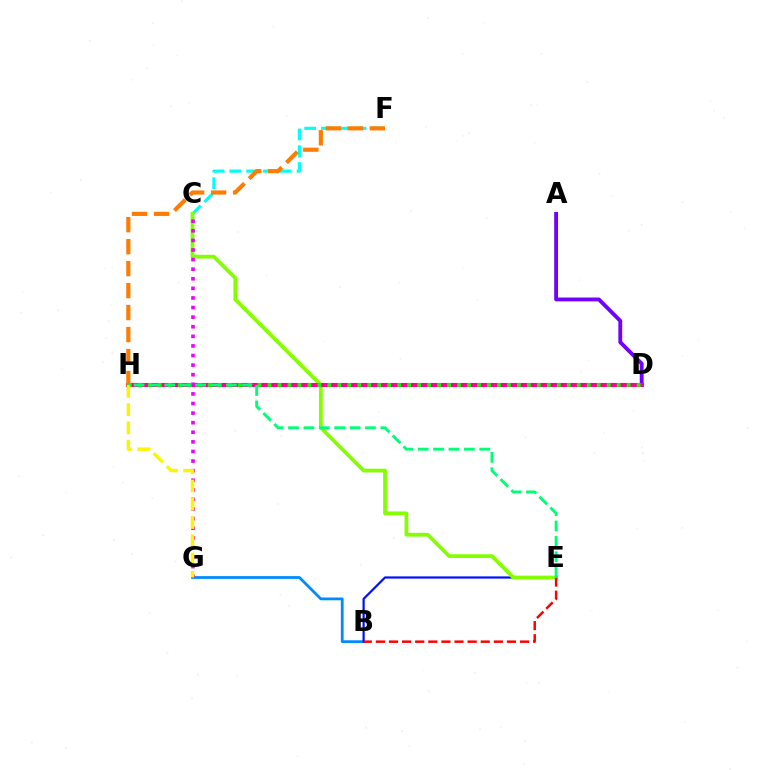{('A', 'D'): [{'color': '#7200ff', 'line_style': 'solid', 'thickness': 2.77}], ('C', 'F'): [{'color': '#00fff6', 'line_style': 'dashed', 'thickness': 2.28}], ('B', 'G'): [{'color': '#008cff', 'line_style': 'solid', 'thickness': 2.0}], ('B', 'E'): [{'color': '#0010ff', 'line_style': 'solid', 'thickness': 1.59}, {'color': '#ff0000', 'line_style': 'dashed', 'thickness': 1.78}], ('C', 'E'): [{'color': '#84ff00', 'line_style': 'solid', 'thickness': 2.7}], ('D', 'H'): [{'color': '#ff0094', 'line_style': 'solid', 'thickness': 2.95}, {'color': '#08ff00', 'line_style': 'dotted', 'thickness': 2.71}], ('F', 'H'): [{'color': '#ff7c00', 'line_style': 'dashed', 'thickness': 2.99}], ('C', 'G'): [{'color': '#ee00ff', 'line_style': 'dotted', 'thickness': 2.61}], ('E', 'H'): [{'color': '#00ff74', 'line_style': 'dashed', 'thickness': 2.09}], ('G', 'H'): [{'color': '#fcf500', 'line_style': 'dashed', 'thickness': 2.48}]}